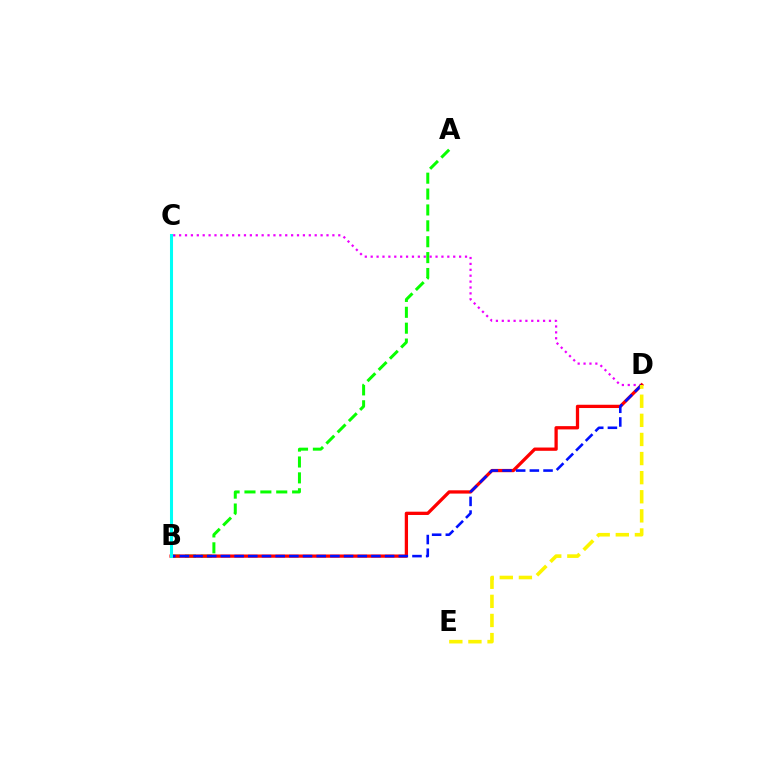{('A', 'B'): [{'color': '#08ff00', 'line_style': 'dashed', 'thickness': 2.16}], ('C', 'D'): [{'color': '#ee00ff', 'line_style': 'dotted', 'thickness': 1.6}], ('B', 'D'): [{'color': '#ff0000', 'line_style': 'solid', 'thickness': 2.36}, {'color': '#0010ff', 'line_style': 'dashed', 'thickness': 1.86}], ('D', 'E'): [{'color': '#fcf500', 'line_style': 'dashed', 'thickness': 2.6}], ('B', 'C'): [{'color': '#00fff6', 'line_style': 'solid', 'thickness': 2.19}]}